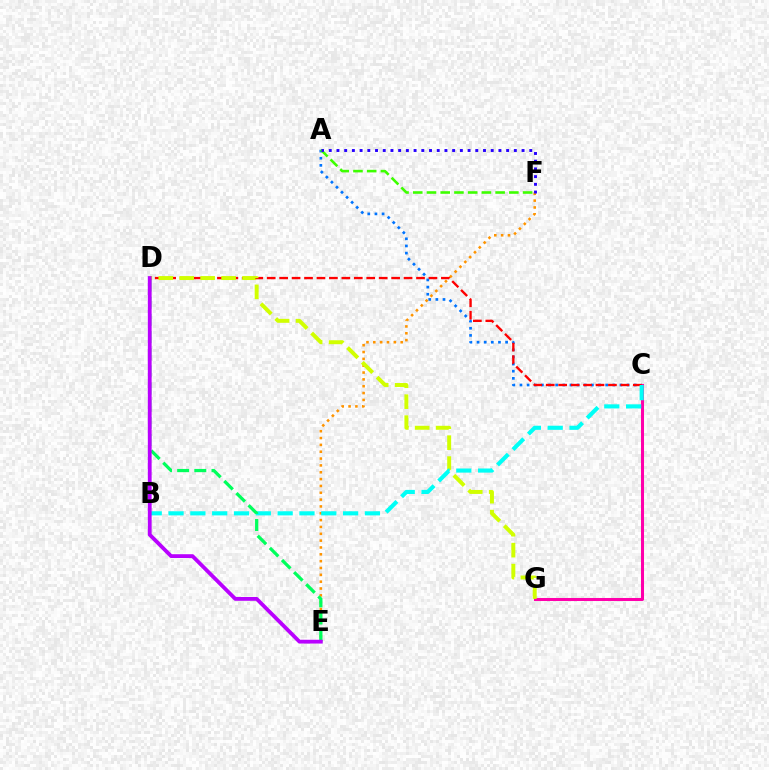{('A', 'C'): [{'color': '#0074ff', 'line_style': 'dotted', 'thickness': 1.94}], ('E', 'F'): [{'color': '#ff9400', 'line_style': 'dotted', 'thickness': 1.86}], ('A', 'F'): [{'color': '#3dff00', 'line_style': 'dashed', 'thickness': 1.87}, {'color': '#2500ff', 'line_style': 'dotted', 'thickness': 2.1}], ('C', 'G'): [{'color': '#ff00ac', 'line_style': 'solid', 'thickness': 2.18}], ('C', 'D'): [{'color': '#ff0000', 'line_style': 'dashed', 'thickness': 1.69}], ('D', 'G'): [{'color': '#d1ff00', 'line_style': 'dashed', 'thickness': 2.84}], ('B', 'C'): [{'color': '#00fff6', 'line_style': 'dashed', 'thickness': 2.96}], ('D', 'E'): [{'color': '#00ff5c', 'line_style': 'dashed', 'thickness': 2.33}, {'color': '#b900ff', 'line_style': 'solid', 'thickness': 2.74}]}